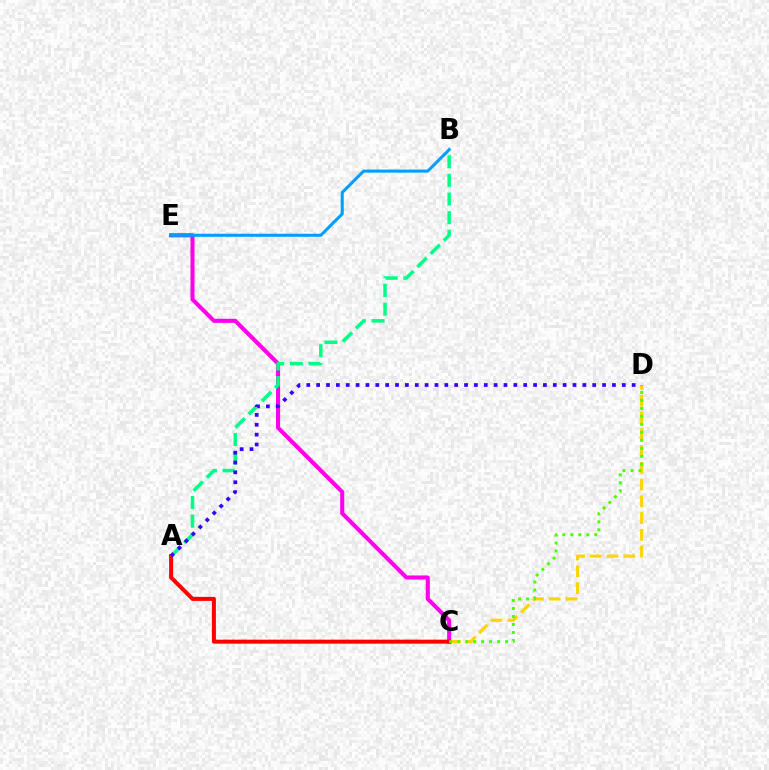{('C', 'D'): [{'color': '#ffd500', 'line_style': 'dashed', 'thickness': 2.28}, {'color': '#4fff00', 'line_style': 'dotted', 'thickness': 2.17}], ('C', 'E'): [{'color': '#ff00ed', 'line_style': 'solid', 'thickness': 2.94}], ('A', 'B'): [{'color': '#00ff86', 'line_style': 'dashed', 'thickness': 2.53}], ('A', 'C'): [{'color': '#ff0000', 'line_style': 'solid', 'thickness': 2.88}], ('B', 'E'): [{'color': '#009eff', 'line_style': 'solid', 'thickness': 2.2}], ('A', 'D'): [{'color': '#3700ff', 'line_style': 'dotted', 'thickness': 2.68}]}